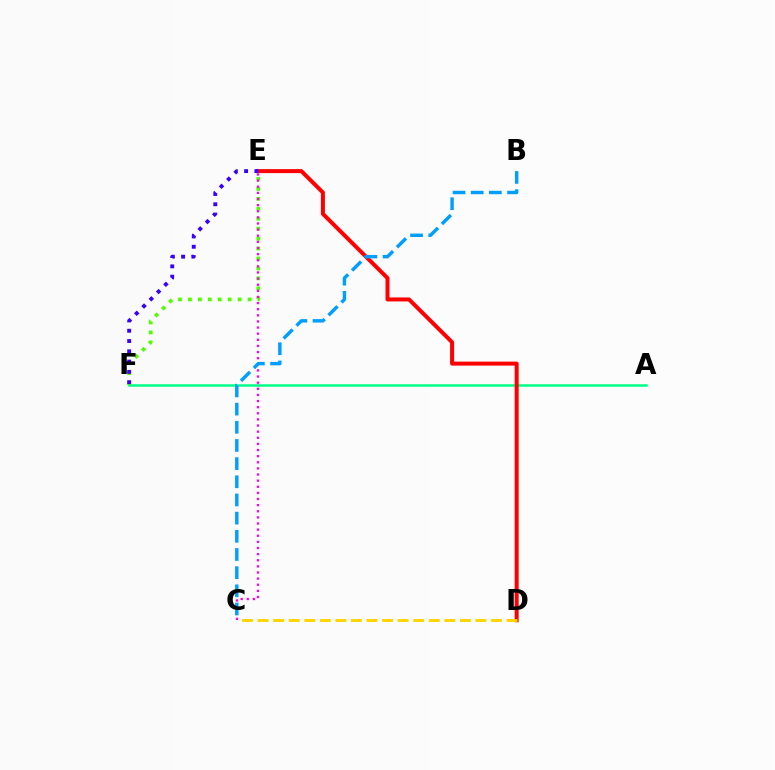{('A', 'F'): [{'color': '#00ff86', 'line_style': 'solid', 'thickness': 1.81}], ('E', 'F'): [{'color': '#4fff00', 'line_style': 'dotted', 'thickness': 2.7}, {'color': '#3700ff', 'line_style': 'dotted', 'thickness': 2.79}], ('C', 'E'): [{'color': '#ff00ed', 'line_style': 'dotted', 'thickness': 1.66}], ('D', 'E'): [{'color': '#ff0000', 'line_style': 'solid', 'thickness': 2.87}], ('B', 'C'): [{'color': '#009eff', 'line_style': 'dashed', 'thickness': 2.47}], ('C', 'D'): [{'color': '#ffd500', 'line_style': 'dashed', 'thickness': 2.11}]}